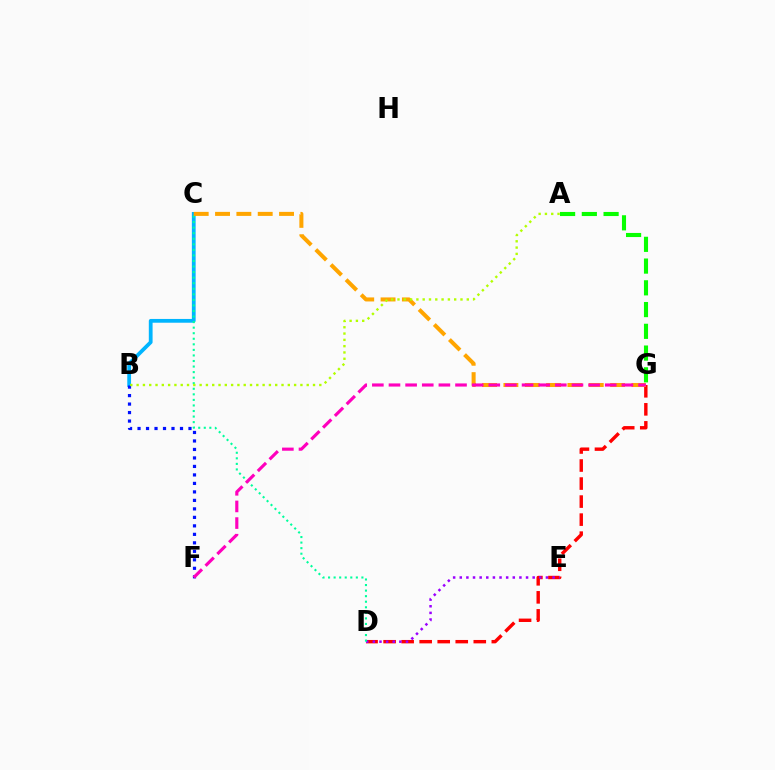{('D', 'G'): [{'color': '#ff0000', 'line_style': 'dashed', 'thickness': 2.45}], ('D', 'E'): [{'color': '#9b00ff', 'line_style': 'dotted', 'thickness': 1.8}], ('B', 'C'): [{'color': '#00b5ff', 'line_style': 'solid', 'thickness': 2.72}], ('A', 'G'): [{'color': '#08ff00', 'line_style': 'dashed', 'thickness': 2.95}], ('C', 'D'): [{'color': '#00ff9d', 'line_style': 'dotted', 'thickness': 1.51}], ('C', 'G'): [{'color': '#ffa500', 'line_style': 'dashed', 'thickness': 2.9}], ('B', 'F'): [{'color': '#0010ff', 'line_style': 'dotted', 'thickness': 2.31}], ('A', 'B'): [{'color': '#b3ff00', 'line_style': 'dotted', 'thickness': 1.71}], ('F', 'G'): [{'color': '#ff00bd', 'line_style': 'dashed', 'thickness': 2.26}]}